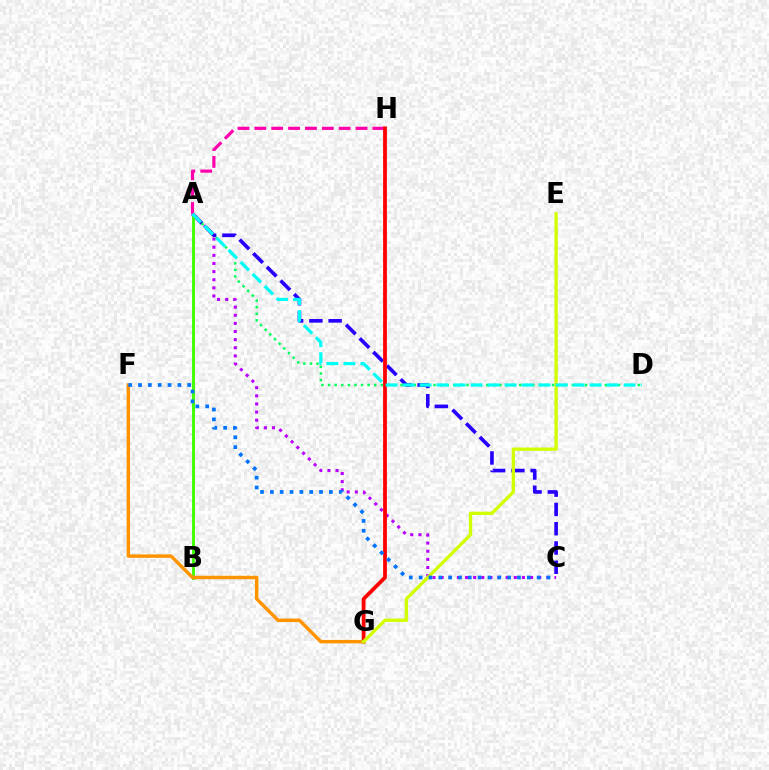{('A', 'C'): [{'color': '#2500ff', 'line_style': 'dashed', 'thickness': 2.62}, {'color': '#b900ff', 'line_style': 'dotted', 'thickness': 2.21}], ('A', 'B'): [{'color': '#3dff00', 'line_style': 'solid', 'thickness': 2.06}], ('A', 'D'): [{'color': '#00ff5c', 'line_style': 'dotted', 'thickness': 1.79}, {'color': '#00fff6', 'line_style': 'dashed', 'thickness': 2.31}], ('A', 'H'): [{'color': '#ff00ac', 'line_style': 'dashed', 'thickness': 2.29}], ('G', 'H'): [{'color': '#ff0000', 'line_style': 'solid', 'thickness': 2.72}], ('F', 'G'): [{'color': '#ff9400', 'line_style': 'solid', 'thickness': 2.48}], ('E', 'G'): [{'color': '#d1ff00', 'line_style': 'solid', 'thickness': 2.38}], ('C', 'F'): [{'color': '#0074ff', 'line_style': 'dotted', 'thickness': 2.67}]}